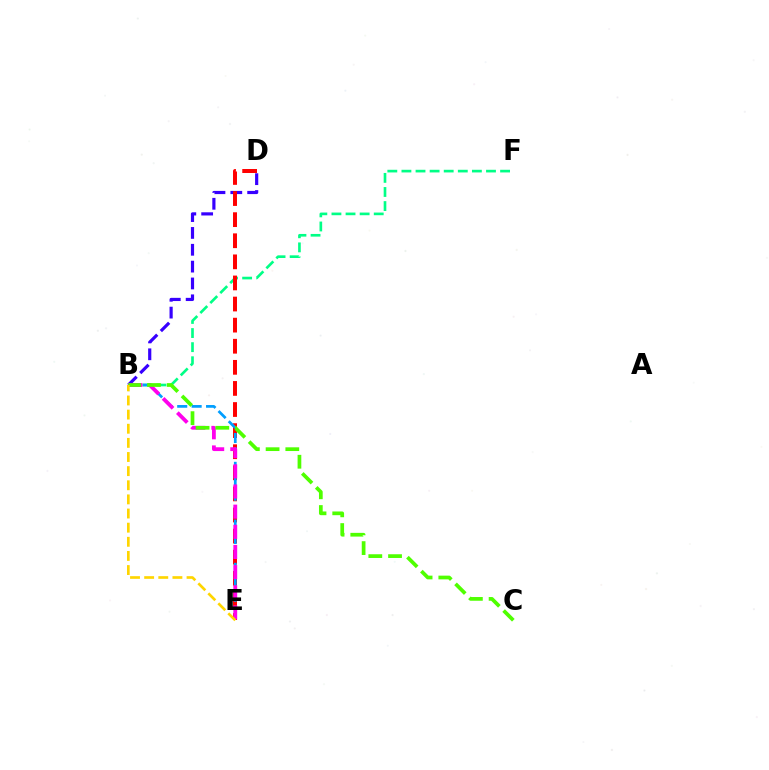{('B', 'D'): [{'color': '#3700ff', 'line_style': 'dashed', 'thickness': 2.29}], ('B', 'F'): [{'color': '#00ff86', 'line_style': 'dashed', 'thickness': 1.91}], ('D', 'E'): [{'color': '#ff0000', 'line_style': 'dashed', 'thickness': 2.87}], ('B', 'E'): [{'color': '#009eff', 'line_style': 'dashed', 'thickness': 1.96}, {'color': '#ff00ed', 'line_style': 'dashed', 'thickness': 2.74}, {'color': '#ffd500', 'line_style': 'dashed', 'thickness': 1.92}], ('B', 'C'): [{'color': '#4fff00', 'line_style': 'dashed', 'thickness': 2.68}]}